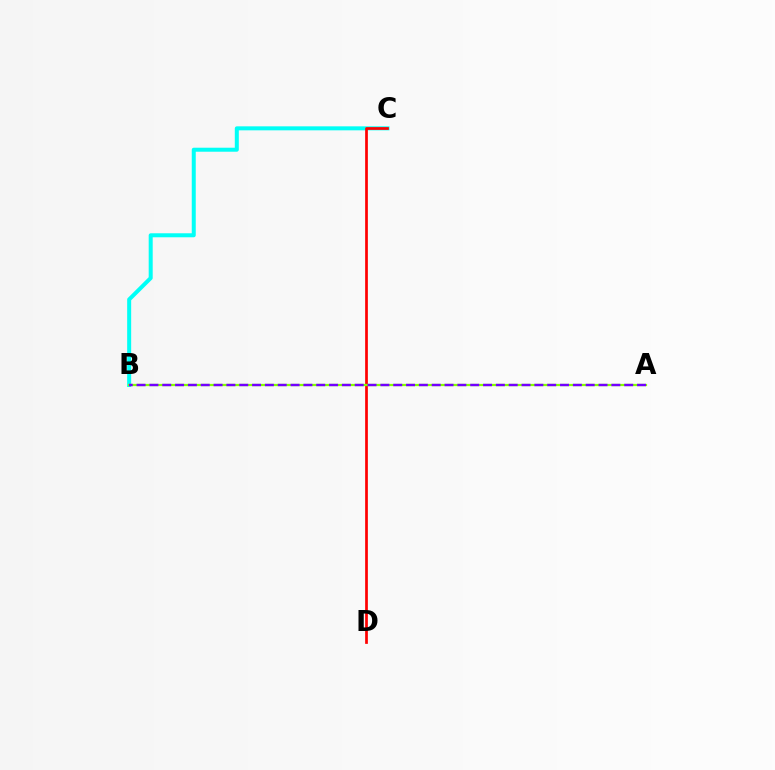{('B', 'C'): [{'color': '#00fff6', 'line_style': 'solid', 'thickness': 2.88}], ('C', 'D'): [{'color': '#ff0000', 'line_style': 'solid', 'thickness': 1.95}], ('A', 'B'): [{'color': '#84ff00', 'line_style': 'solid', 'thickness': 1.62}, {'color': '#7200ff', 'line_style': 'dashed', 'thickness': 1.74}]}